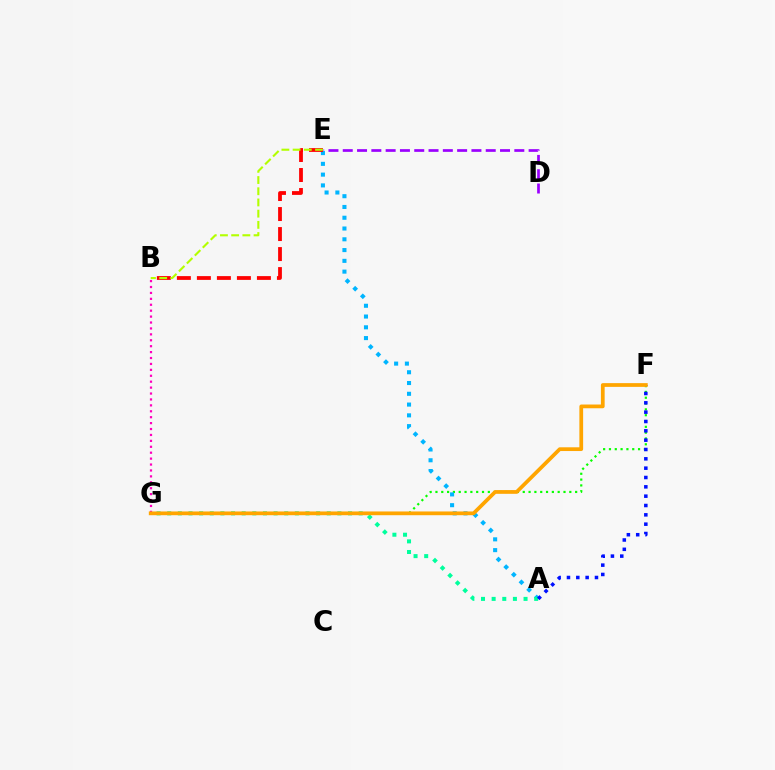{('D', 'E'): [{'color': '#9b00ff', 'line_style': 'dashed', 'thickness': 1.94}], ('F', 'G'): [{'color': '#08ff00', 'line_style': 'dotted', 'thickness': 1.58}, {'color': '#ffa500', 'line_style': 'solid', 'thickness': 2.69}], ('A', 'E'): [{'color': '#00b5ff', 'line_style': 'dotted', 'thickness': 2.93}], ('B', 'E'): [{'color': '#ff0000', 'line_style': 'dashed', 'thickness': 2.72}, {'color': '#b3ff00', 'line_style': 'dashed', 'thickness': 1.52}], ('A', 'G'): [{'color': '#00ff9d', 'line_style': 'dotted', 'thickness': 2.89}], ('A', 'F'): [{'color': '#0010ff', 'line_style': 'dotted', 'thickness': 2.54}], ('B', 'G'): [{'color': '#ff00bd', 'line_style': 'dotted', 'thickness': 1.61}]}